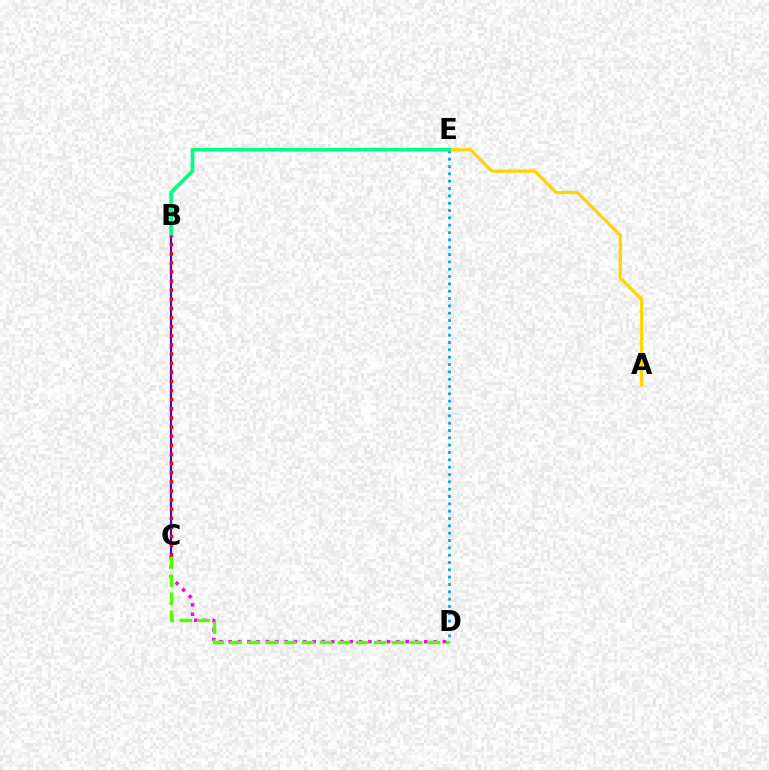{('C', 'D'): [{'color': '#ff00ed', 'line_style': 'dotted', 'thickness': 2.53}, {'color': '#4fff00', 'line_style': 'dashed', 'thickness': 2.45}], ('B', 'C'): [{'color': '#3700ff', 'line_style': 'solid', 'thickness': 1.57}, {'color': '#ff0000', 'line_style': 'dotted', 'thickness': 2.48}], ('A', 'E'): [{'color': '#ffd500', 'line_style': 'solid', 'thickness': 2.32}], ('D', 'E'): [{'color': '#009eff', 'line_style': 'dotted', 'thickness': 1.99}], ('B', 'E'): [{'color': '#00ff86', 'line_style': 'solid', 'thickness': 2.63}]}